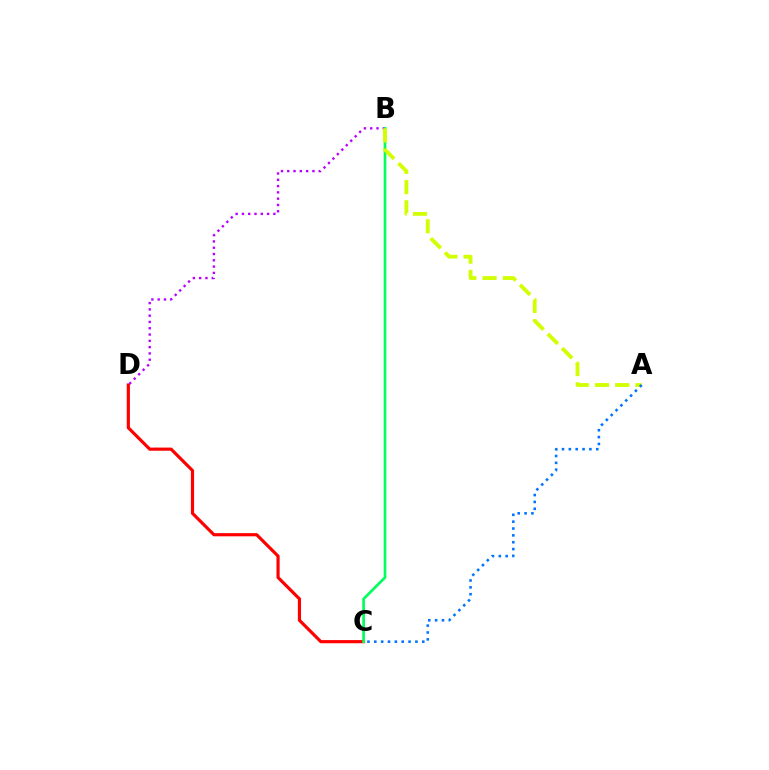{('C', 'D'): [{'color': '#ff0000', 'line_style': 'solid', 'thickness': 2.28}], ('B', 'D'): [{'color': '#b900ff', 'line_style': 'dotted', 'thickness': 1.71}], ('B', 'C'): [{'color': '#00ff5c', 'line_style': 'solid', 'thickness': 1.93}], ('A', 'B'): [{'color': '#d1ff00', 'line_style': 'dashed', 'thickness': 2.74}], ('A', 'C'): [{'color': '#0074ff', 'line_style': 'dotted', 'thickness': 1.86}]}